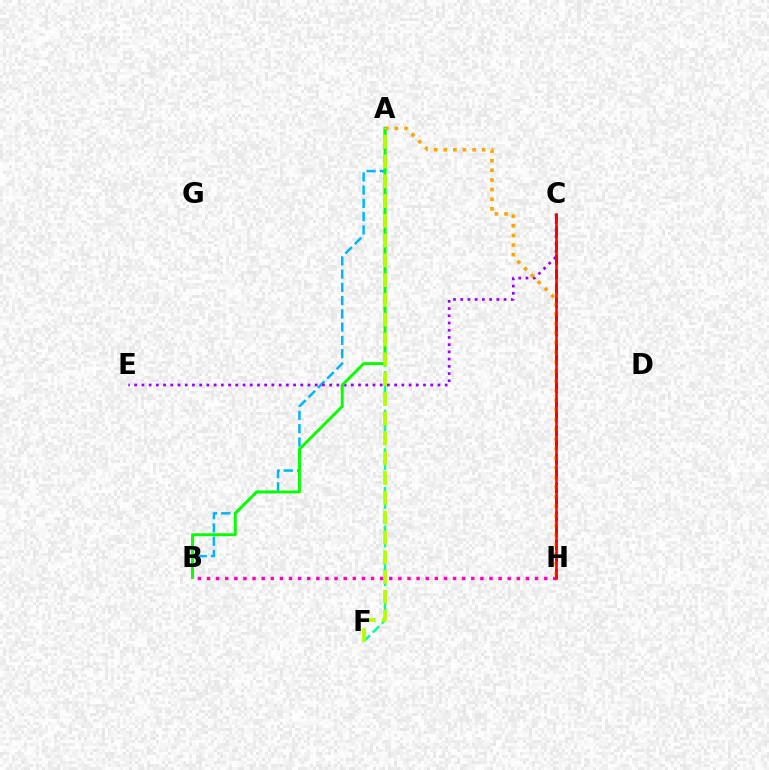{('A', 'F'): [{'color': '#00ff9d', 'line_style': 'dashed', 'thickness': 1.75}, {'color': '#b3ff00', 'line_style': 'dashed', 'thickness': 2.69}], ('C', 'H'): [{'color': '#0010ff', 'line_style': 'dashed', 'thickness': 1.94}, {'color': '#ff0000', 'line_style': 'solid', 'thickness': 1.86}], ('A', 'B'): [{'color': '#00b5ff', 'line_style': 'dashed', 'thickness': 1.8}, {'color': '#08ff00', 'line_style': 'solid', 'thickness': 2.1}], ('C', 'E'): [{'color': '#9b00ff', 'line_style': 'dotted', 'thickness': 1.96}], ('B', 'H'): [{'color': '#ff00bd', 'line_style': 'dotted', 'thickness': 2.48}], ('A', 'H'): [{'color': '#ffa500', 'line_style': 'dotted', 'thickness': 2.61}]}